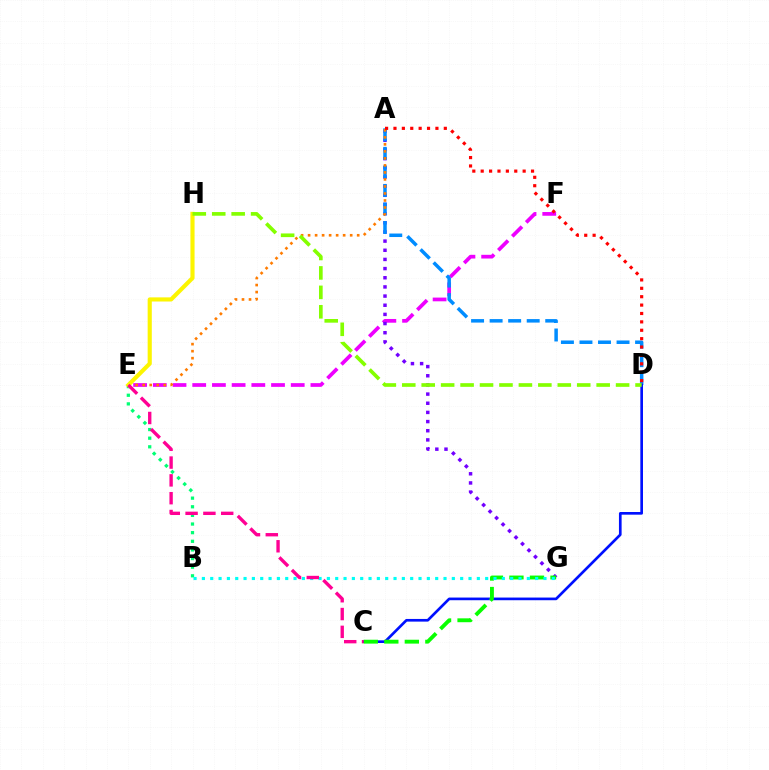{('B', 'E'): [{'color': '#00ff74', 'line_style': 'dotted', 'thickness': 2.34}], ('E', 'F'): [{'color': '#ee00ff', 'line_style': 'dashed', 'thickness': 2.68}], ('A', 'G'): [{'color': '#7200ff', 'line_style': 'dotted', 'thickness': 2.49}], ('A', 'D'): [{'color': '#008cff', 'line_style': 'dashed', 'thickness': 2.52}, {'color': '#ff0000', 'line_style': 'dotted', 'thickness': 2.28}], ('C', 'D'): [{'color': '#0010ff', 'line_style': 'solid', 'thickness': 1.92}], ('C', 'G'): [{'color': '#08ff00', 'line_style': 'dashed', 'thickness': 2.79}], ('B', 'G'): [{'color': '#00fff6', 'line_style': 'dotted', 'thickness': 2.26}], ('A', 'E'): [{'color': '#ff7c00', 'line_style': 'dotted', 'thickness': 1.91}], ('E', 'H'): [{'color': '#fcf500', 'line_style': 'solid', 'thickness': 2.98}], ('C', 'E'): [{'color': '#ff0094', 'line_style': 'dashed', 'thickness': 2.42}], ('D', 'H'): [{'color': '#84ff00', 'line_style': 'dashed', 'thickness': 2.64}]}